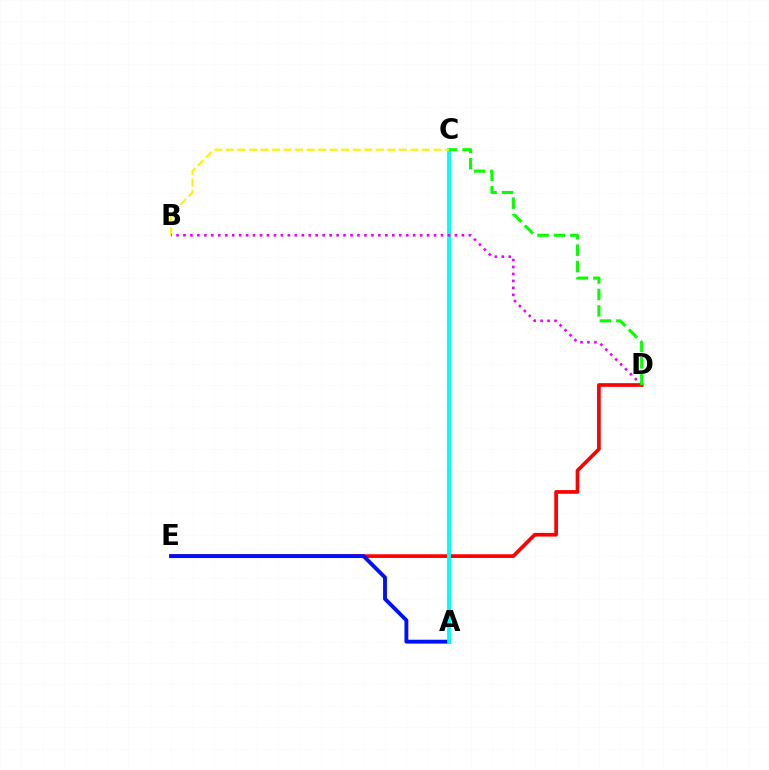{('D', 'E'): [{'color': '#ff0000', 'line_style': 'solid', 'thickness': 2.66}], ('A', 'E'): [{'color': '#0010ff', 'line_style': 'solid', 'thickness': 2.78}], ('A', 'C'): [{'color': '#00fff6', 'line_style': 'solid', 'thickness': 2.8}], ('B', 'C'): [{'color': '#fcf500', 'line_style': 'dashed', 'thickness': 1.57}], ('B', 'D'): [{'color': '#ee00ff', 'line_style': 'dotted', 'thickness': 1.89}], ('C', 'D'): [{'color': '#08ff00', 'line_style': 'dashed', 'thickness': 2.23}]}